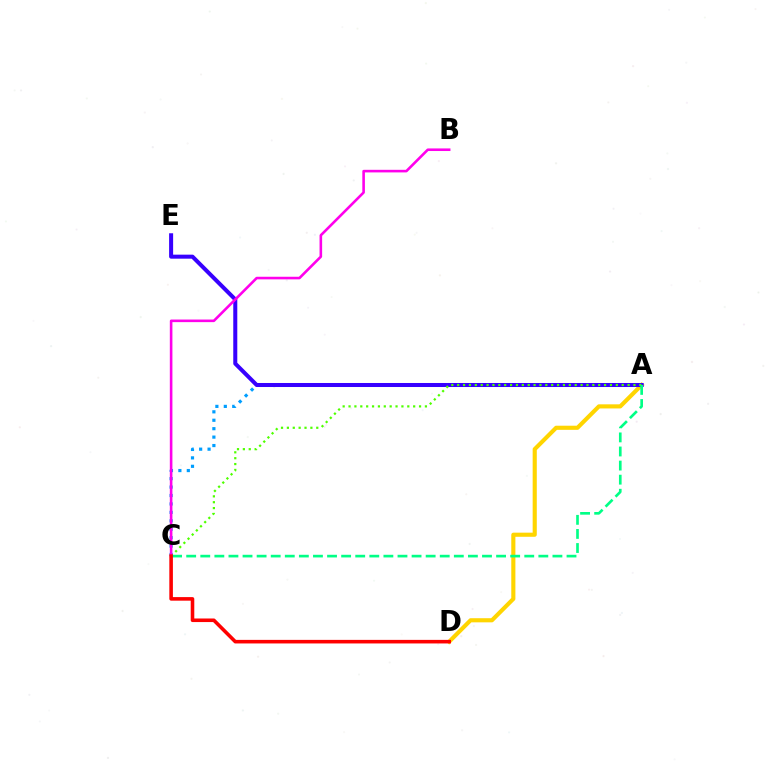{('A', 'D'): [{'color': '#ffd500', 'line_style': 'solid', 'thickness': 2.97}], ('A', 'C'): [{'color': '#009eff', 'line_style': 'dotted', 'thickness': 2.29}, {'color': '#4fff00', 'line_style': 'dotted', 'thickness': 1.6}, {'color': '#00ff86', 'line_style': 'dashed', 'thickness': 1.91}], ('A', 'E'): [{'color': '#3700ff', 'line_style': 'solid', 'thickness': 2.9}], ('B', 'C'): [{'color': '#ff00ed', 'line_style': 'solid', 'thickness': 1.87}], ('C', 'D'): [{'color': '#ff0000', 'line_style': 'solid', 'thickness': 2.57}]}